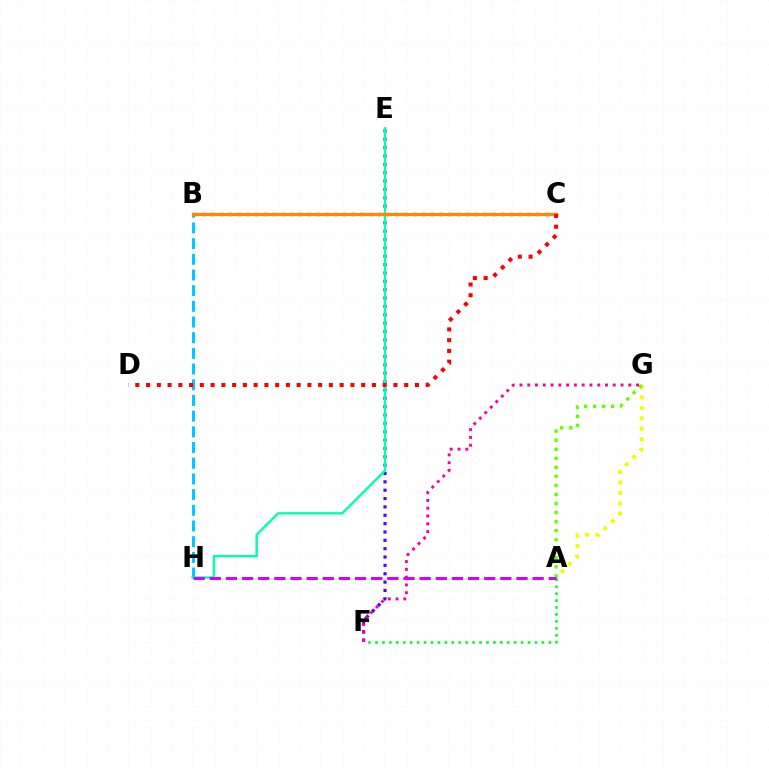{('E', 'F'): [{'color': '#4f00ff', 'line_style': 'dotted', 'thickness': 2.27}], ('A', 'G'): [{'color': '#eeff00', 'line_style': 'dotted', 'thickness': 2.83}, {'color': '#66ff00', 'line_style': 'dotted', 'thickness': 2.46}], ('B', 'H'): [{'color': '#00c7ff', 'line_style': 'dashed', 'thickness': 2.13}], ('E', 'H'): [{'color': '#00ffaf', 'line_style': 'solid', 'thickness': 1.73}], ('B', 'C'): [{'color': '#003fff', 'line_style': 'dotted', 'thickness': 2.39}, {'color': '#ff8800', 'line_style': 'solid', 'thickness': 2.32}], ('A', 'F'): [{'color': '#00ff27', 'line_style': 'dotted', 'thickness': 1.88}], ('F', 'G'): [{'color': '#ff00a0', 'line_style': 'dotted', 'thickness': 2.11}], ('C', 'D'): [{'color': '#ff0000', 'line_style': 'dotted', 'thickness': 2.92}], ('A', 'H'): [{'color': '#d600ff', 'line_style': 'dashed', 'thickness': 2.19}]}